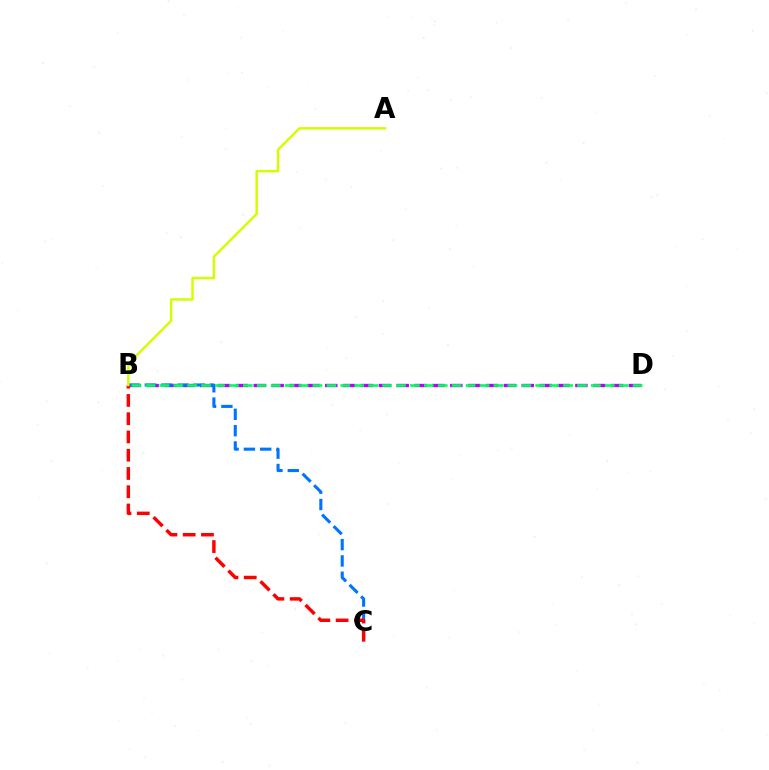{('B', 'D'): [{'color': '#b900ff', 'line_style': 'dashed', 'thickness': 2.43}, {'color': '#00ff5c', 'line_style': 'dashed', 'thickness': 1.89}], ('B', 'C'): [{'color': '#0074ff', 'line_style': 'dashed', 'thickness': 2.22}, {'color': '#ff0000', 'line_style': 'dashed', 'thickness': 2.48}], ('A', 'B'): [{'color': '#d1ff00', 'line_style': 'solid', 'thickness': 1.78}]}